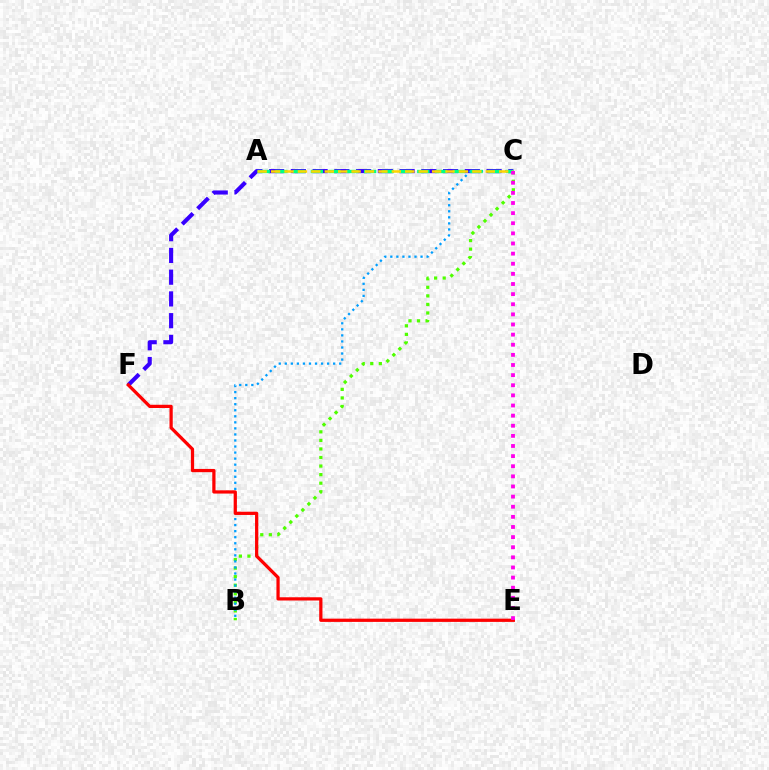{('B', 'C'): [{'color': '#4fff00', 'line_style': 'dotted', 'thickness': 2.32}, {'color': '#009eff', 'line_style': 'dotted', 'thickness': 1.64}], ('C', 'F'): [{'color': '#3700ff', 'line_style': 'dashed', 'thickness': 2.95}], ('E', 'F'): [{'color': '#ff0000', 'line_style': 'solid', 'thickness': 2.33}], ('A', 'C'): [{'color': '#00ff86', 'line_style': 'dashed', 'thickness': 2.41}, {'color': '#ffd500', 'line_style': 'dashed', 'thickness': 1.82}], ('C', 'E'): [{'color': '#ff00ed', 'line_style': 'dotted', 'thickness': 2.75}]}